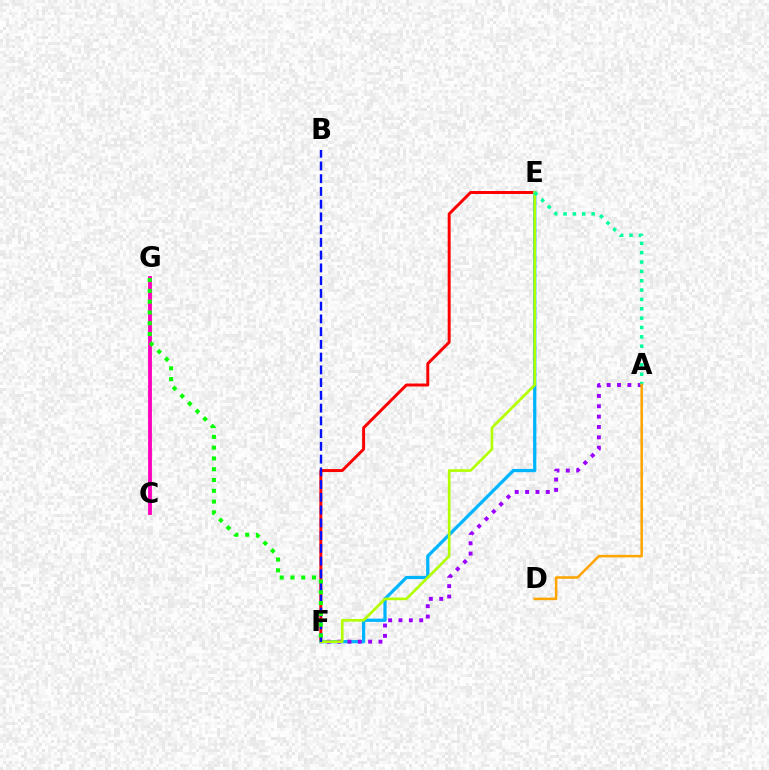{('E', 'F'): [{'color': '#ff0000', 'line_style': 'solid', 'thickness': 2.13}, {'color': '#00b5ff', 'line_style': 'solid', 'thickness': 2.34}, {'color': '#b3ff00', 'line_style': 'solid', 'thickness': 1.92}], ('A', 'F'): [{'color': '#9b00ff', 'line_style': 'dotted', 'thickness': 2.81}], ('A', 'E'): [{'color': '#00ff9d', 'line_style': 'dotted', 'thickness': 2.54}], ('C', 'G'): [{'color': '#ff00bd', 'line_style': 'solid', 'thickness': 2.76}], ('B', 'F'): [{'color': '#0010ff', 'line_style': 'dashed', 'thickness': 1.73}], ('A', 'D'): [{'color': '#ffa500', 'line_style': 'solid', 'thickness': 1.83}], ('F', 'G'): [{'color': '#08ff00', 'line_style': 'dotted', 'thickness': 2.93}]}